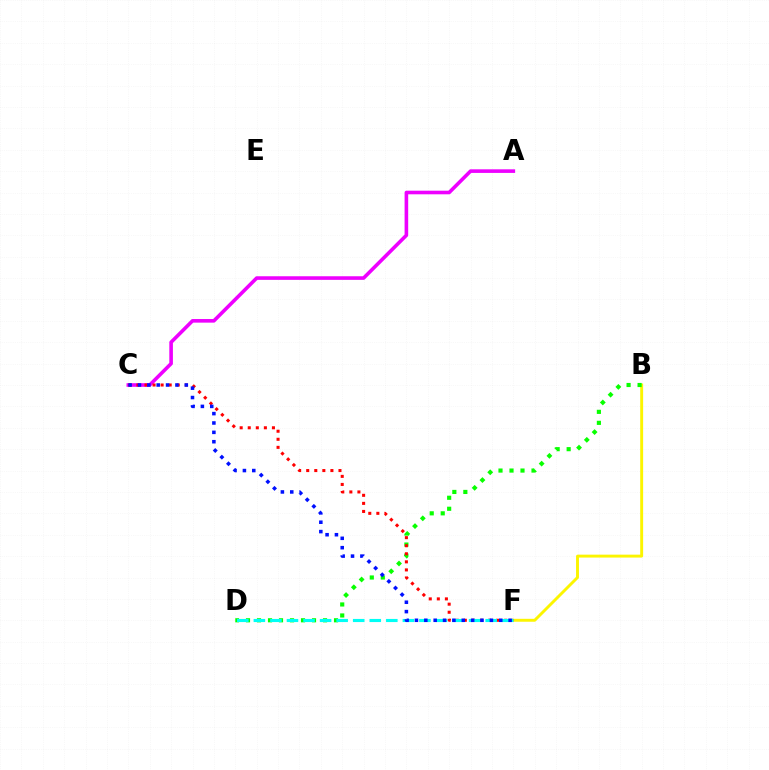{('B', 'F'): [{'color': '#fcf500', 'line_style': 'solid', 'thickness': 2.1}], ('A', 'C'): [{'color': '#ee00ff', 'line_style': 'solid', 'thickness': 2.6}], ('B', 'D'): [{'color': '#08ff00', 'line_style': 'dotted', 'thickness': 2.99}], ('C', 'F'): [{'color': '#ff0000', 'line_style': 'dotted', 'thickness': 2.19}, {'color': '#0010ff', 'line_style': 'dotted', 'thickness': 2.55}], ('D', 'F'): [{'color': '#00fff6', 'line_style': 'dashed', 'thickness': 2.25}]}